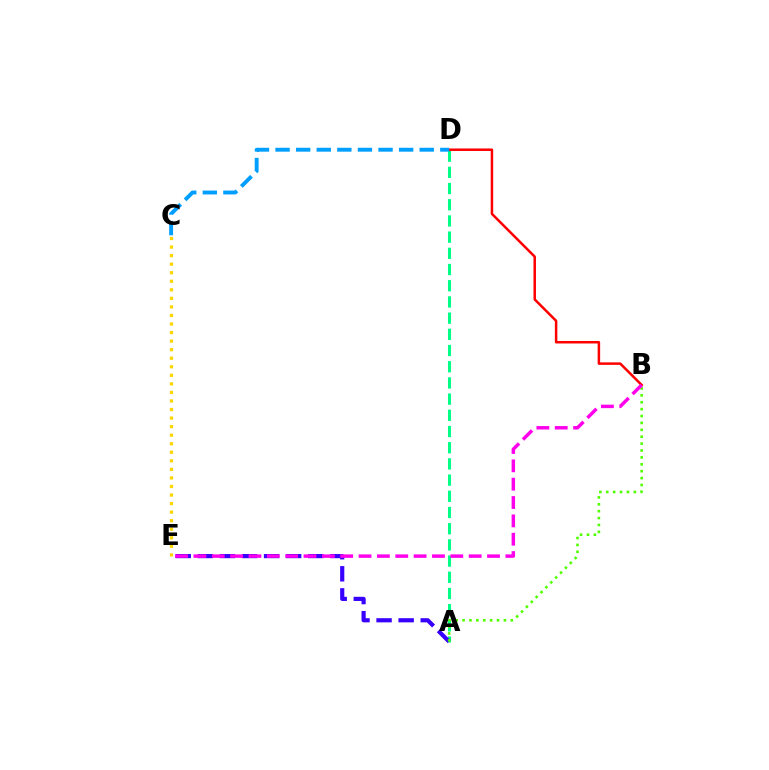{('A', 'D'): [{'color': '#00ff86', 'line_style': 'dashed', 'thickness': 2.2}], ('B', 'D'): [{'color': '#ff0000', 'line_style': 'solid', 'thickness': 1.8}], ('A', 'E'): [{'color': '#3700ff', 'line_style': 'dashed', 'thickness': 3.0}], ('C', 'E'): [{'color': '#ffd500', 'line_style': 'dotted', 'thickness': 2.32}], ('A', 'B'): [{'color': '#4fff00', 'line_style': 'dotted', 'thickness': 1.87}], ('B', 'E'): [{'color': '#ff00ed', 'line_style': 'dashed', 'thickness': 2.49}], ('C', 'D'): [{'color': '#009eff', 'line_style': 'dashed', 'thickness': 2.8}]}